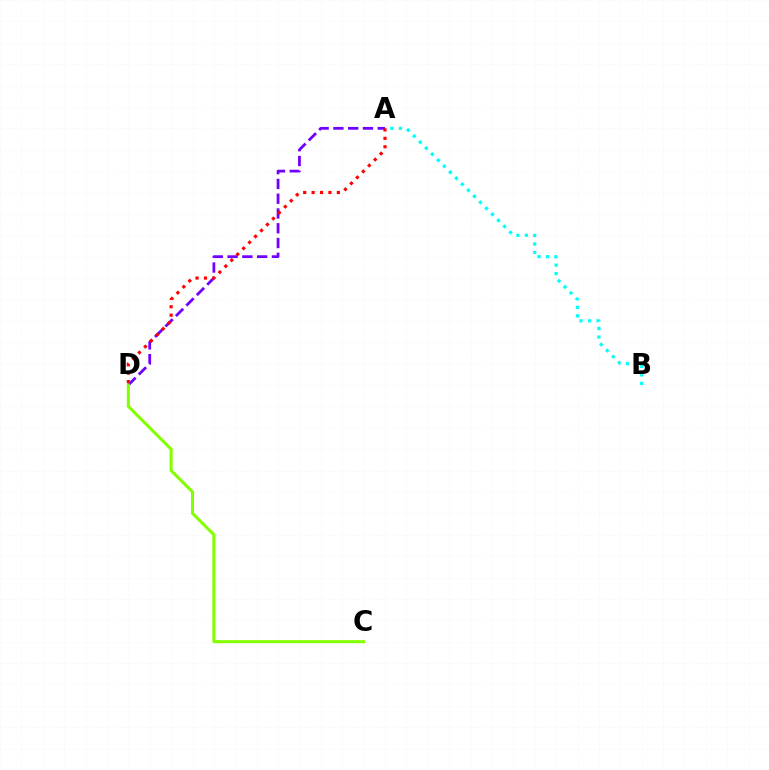{('A', 'D'): [{'color': '#7200ff', 'line_style': 'dashed', 'thickness': 2.01}, {'color': '#ff0000', 'line_style': 'dotted', 'thickness': 2.29}], ('C', 'D'): [{'color': '#84ff00', 'line_style': 'solid', 'thickness': 2.2}], ('A', 'B'): [{'color': '#00fff6', 'line_style': 'dotted', 'thickness': 2.31}]}